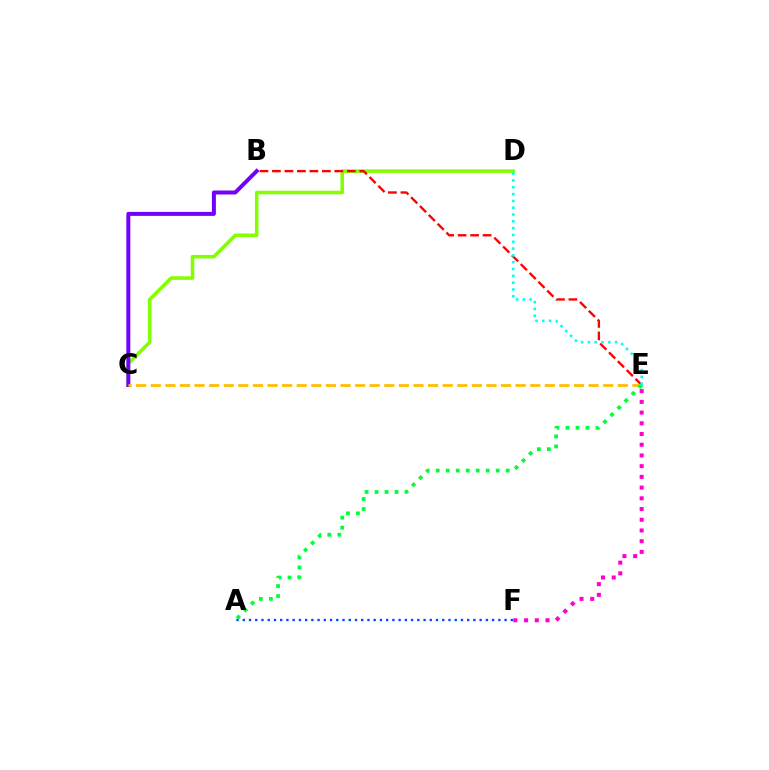{('C', 'D'): [{'color': '#84ff00', 'line_style': 'solid', 'thickness': 2.56}], ('B', 'E'): [{'color': '#ff0000', 'line_style': 'dashed', 'thickness': 1.7}], ('E', 'F'): [{'color': '#ff00cf', 'line_style': 'dotted', 'thickness': 2.91}], ('B', 'C'): [{'color': '#7200ff', 'line_style': 'solid', 'thickness': 2.86}], ('A', 'F'): [{'color': '#004bff', 'line_style': 'dotted', 'thickness': 1.69}], ('C', 'E'): [{'color': '#ffbd00', 'line_style': 'dashed', 'thickness': 1.98}], ('A', 'E'): [{'color': '#00ff39', 'line_style': 'dotted', 'thickness': 2.72}], ('D', 'E'): [{'color': '#00fff6', 'line_style': 'dotted', 'thickness': 1.85}]}